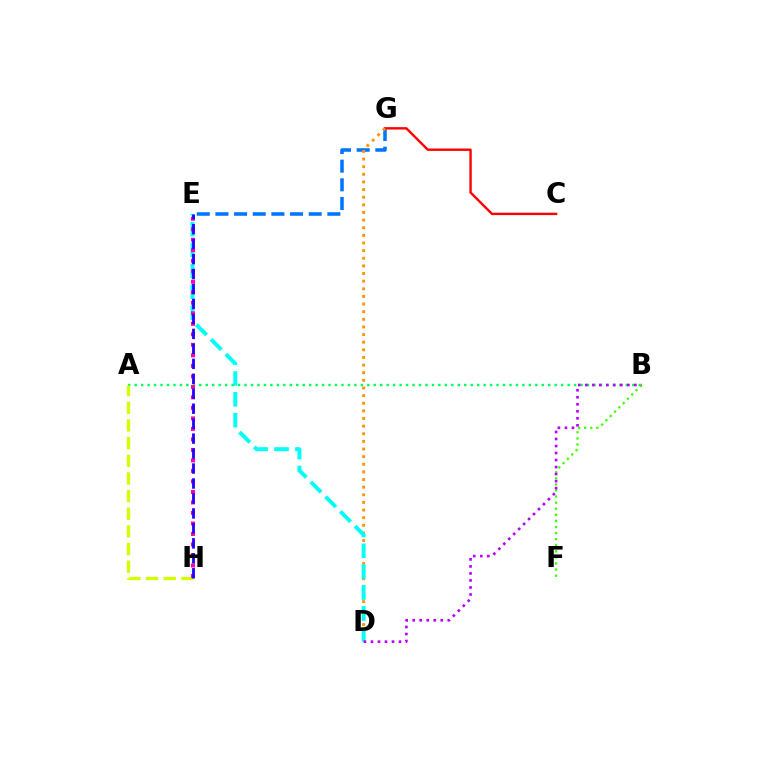{('A', 'B'): [{'color': '#00ff5c', 'line_style': 'dotted', 'thickness': 1.76}], ('E', 'G'): [{'color': '#0074ff', 'line_style': 'dashed', 'thickness': 2.53}], ('B', 'F'): [{'color': '#3dff00', 'line_style': 'dotted', 'thickness': 1.65}], ('C', 'G'): [{'color': '#ff0000', 'line_style': 'solid', 'thickness': 1.72}], ('D', 'G'): [{'color': '#ff9400', 'line_style': 'dotted', 'thickness': 2.07}], ('D', 'E'): [{'color': '#00fff6', 'line_style': 'dashed', 'thickness': 2.84}], ('A', 'H'): [{'color': '#d1ff00', 'line_style': 'dashed', 'thickness': 2.4}], ('B', 'D'): [{'color': '#b900ff', 'line_style': 'dotted', 'thickness': 1.91}], ('E', 'H'): [{'color': '#ff00ac', 'line_style': 'dotted', 'thickness': 2.86}, {'color': '#2500ff', 'line_style': 'dashed', 'thickness': 2.03}]}